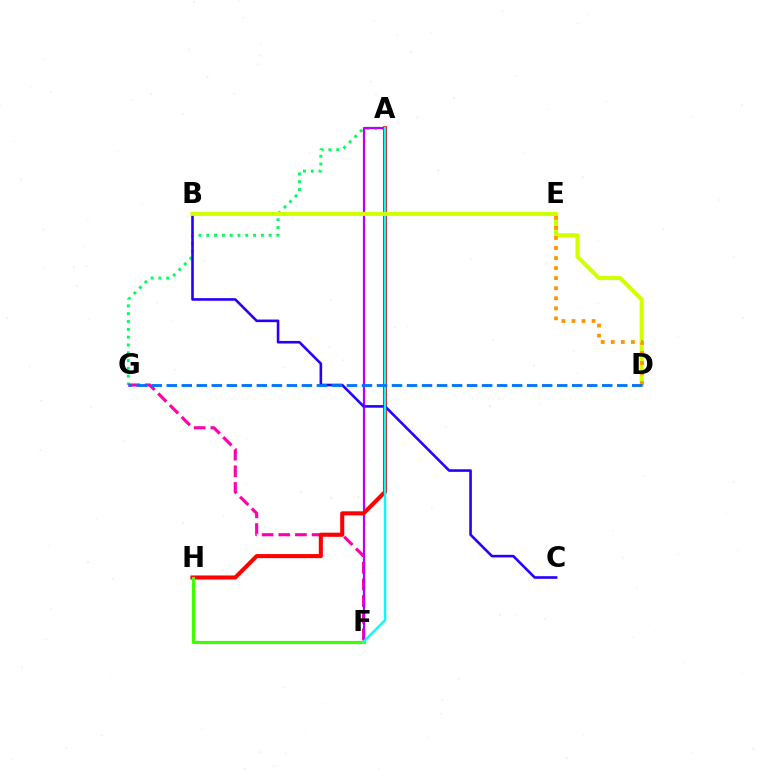{('A', 'G'): [{'color': '#00ff5c', 'line_style': 'dotted', 'thickness': 2.12}], ('F', 'G'): [{'color': '#ff00ac', 'line_style': 'dashed', 'thickness': 2.26}], ('A', 'F'): [{'color': '#b900ff', 'line_style': 'solid', 'thickness': 1.6}, {'color': '#00fff6', 'line_style': 'solid', 'thickness': 1.76}], ('A', 'H'): [{'color': '#ff0000', 'line_style': 'solid', 'thickness': 2.93}], ('F', 'H'): [{'color': '#3dff00', 'line_style': 'solid', 'thickness': 2.28}], ('B', 'C'): [{'color': '#2500ff', 'line_style': 'solid', 'thickness': 1.88}], ('B', 'D'): [{'color': '#d1ff00', 'line_style': 'solid', 'thickness': 2.93}], ('D', 'E'): [{'color': '#ff9400', 'line_style': 'dotted', 'thickness': 2.73}], ('D', 'G'): [{'color': '#0074ff', 'line_style': 'dashed', 'thickness': 2.04}]}